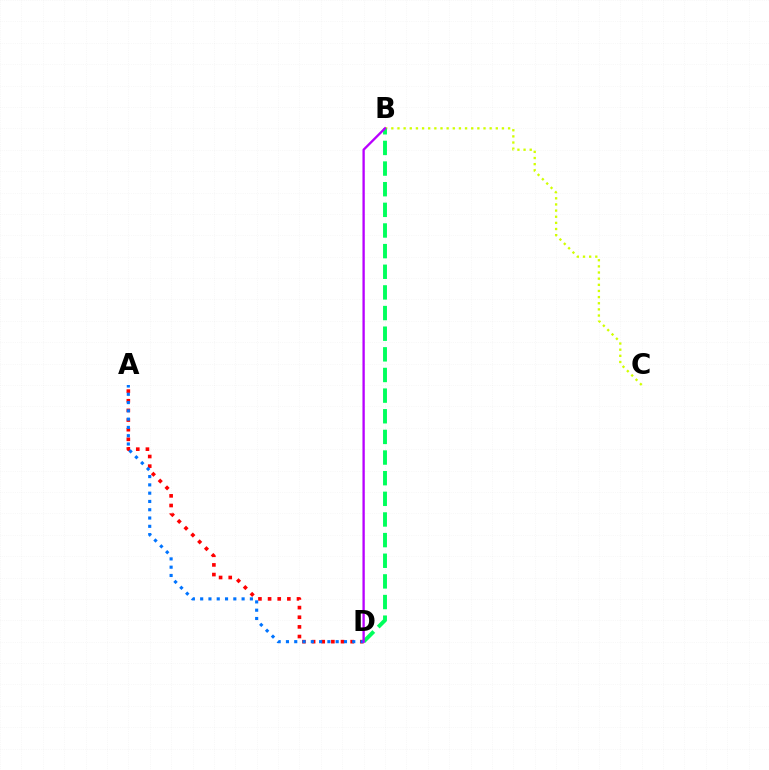{('A', 'D'): [{'color': '#ff0000', 'line_style': 'dotted', 'thickness': 2.62}, {'color': '#0074ff', 'line_style': 'dotted', 'thickness': 2.25}], ('B', 'C'): [{'color': '#d1ff00', 'line_style': 'dotted', 'thickness': 1.67}], ('B', 'D'): [{'color': '#00ff5c', 'line_style': 'dashed', 'thickness': 2.8}, {'color': '#b900ff', 'line_style': 'solid', 'thickness': 1.68}]}